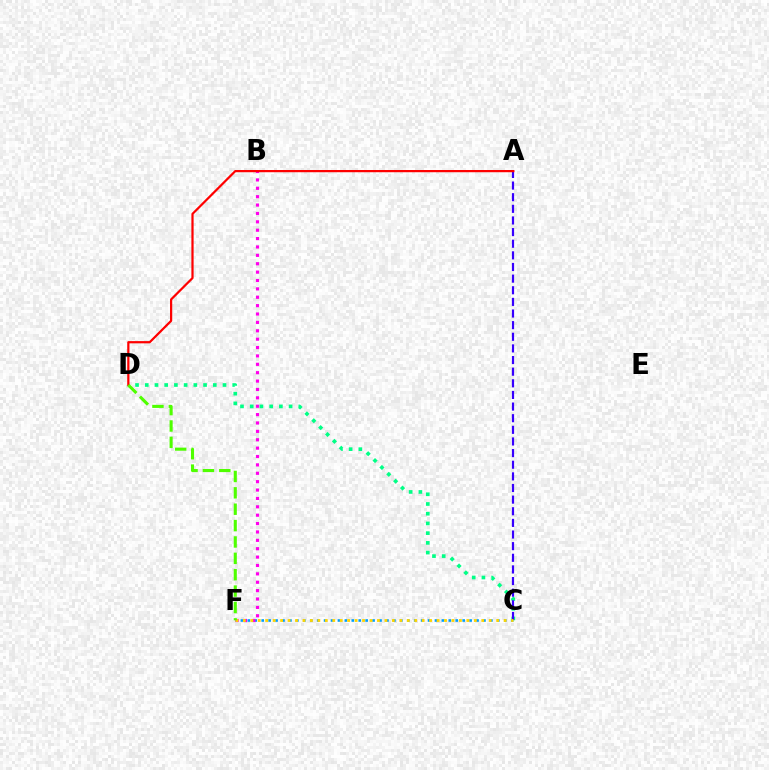{('C', 'F'): [{'color': '#009eff', 'line_style': 'dotted', 'thickness': 1.88}, {'color': '#ffd500', 'line_style': 'dotted', 'thickness': 2.02}], ('C', 'D'): [{'color': '#00ff86', 'line_style': 'dotted', 'thickness': 2.64}], ('B', 'F'): [{'color': '#ff00ed', 'line_style': 'dotted', 'thickness': 2.28}], ('A', 'C'): [{'color': '#3700ff', 'line_style': 'dashed', 'thickness': 1.58}], ('A', 'D'): [{'color': '#ff0000', 'line_style': 'solid', 'thickness': 1.6}], ('D', 'F'): [{'color': '#4fff00', 'line_style': 'dashed', 'thickness': 2.22}]}